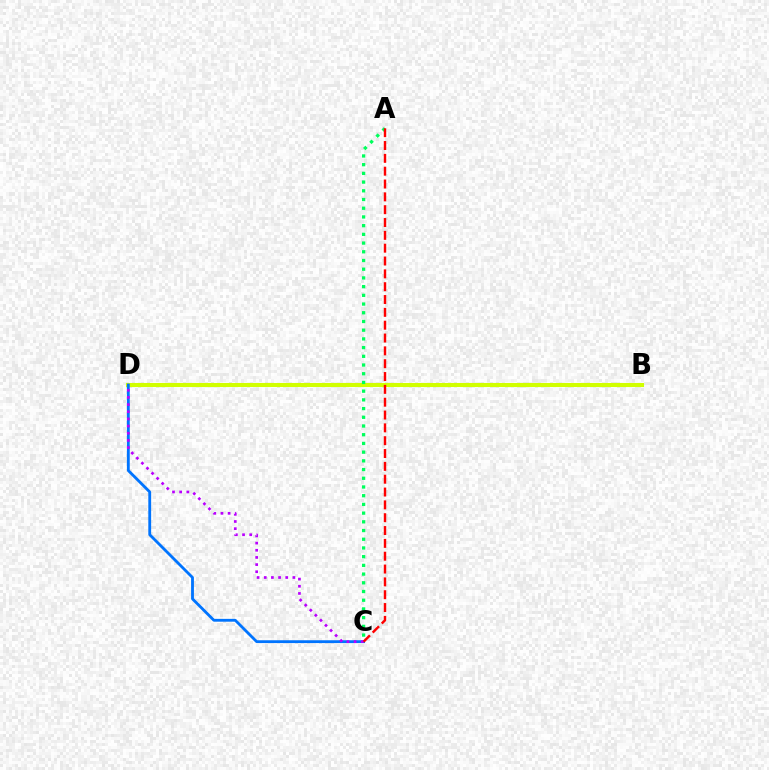{('B', 'D'): [{'color': '#d1ff00', 'line_style': 'solid', 'thickness': 2.94}], ('C', 'D'): [{'color': '#0074ff', 'line_style': 'solid', 'thickness': 2.04}, {'color': '#b900ff', 'line_style': 'dotted', 'thickness': 1.95}], ('A', 'C'): [{'color': '#00ff5c', 'line_style': 'dotted', 'thickness': 2.37}, {'color': '#ff0000', 'line_style': 'dashed', 'thickness': 1.74}]}